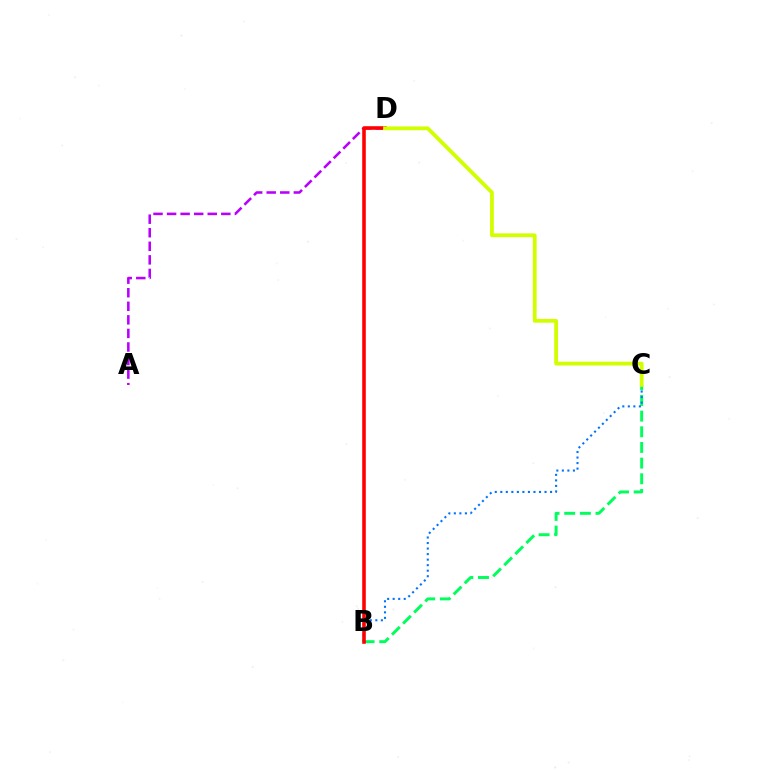{('B', 'C'): [{'color': '#00ff5c', 'line_style': 'dashed', 'thickness': 2.13}, {'color': '#0074ff', 'line_style': 'dotted', 'thickness': 1.5}], ('A', 'D'): [{'color': '#b900ff', 'line_style': 'dashed', 'thickness': 1.84}], ('B', 'D'): [{'color': '#ff0000', 'line_style': 'solid', 'thickness': 2.58}], ('C', 'D'): [{'color': '#d1ff00', 'line_style': 'solid', 'thickness': 2.73}]}